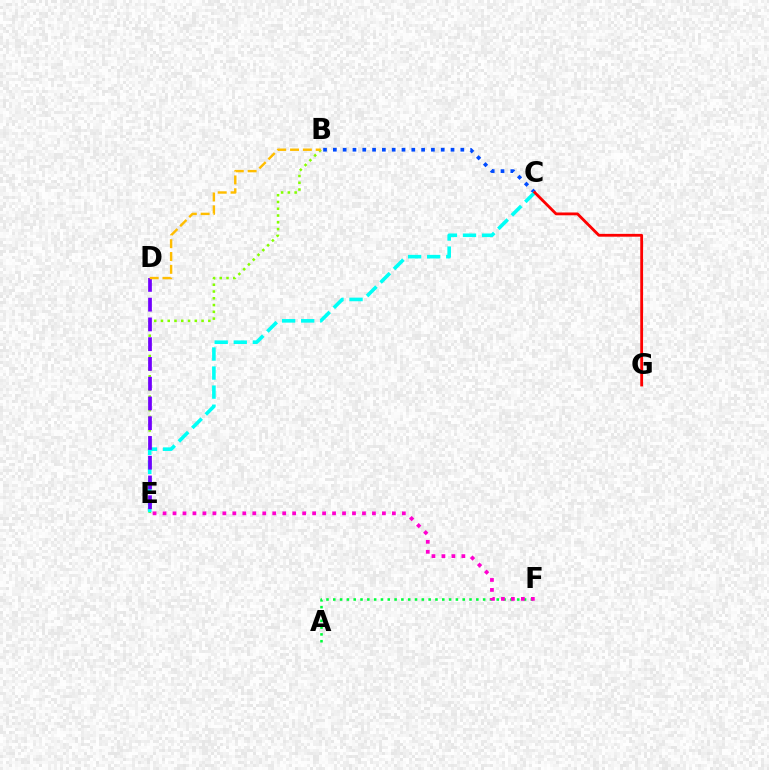{('B', 'C'): [{'color': '#004bff', 'line_style': 'dotted', 'thickness': 2.66}], ('B', 'E'): [{'color': '#84ff00', 'line_style': 'dotted', 'thickness': 1.84}], ('A', 'F'): [{'color': '#00ff39', 'line_style': 'dotted', 'thickness': 1.85}], ('C', 'E'): [{'color': '#00fff6', 'line_style': 'dashed', 'thickness': 2.59}], ('D', 'E'): [{'color': '#7200ff', 'line_style': 'dashed', 'thickness': 2.68}], ('C', 'G'): [{'color': '#ff0000', 'line_style': 'solid', 'thickness': 2.03}], ('B', 'D'): [{'color': '#ffbd00', 'line_style': 'dashed', 'thickness': 1.74}], ('E', 'F'): [{'color': '#ff00cf', 'line_style': 'dotted', 'thickness': 2.71}]}